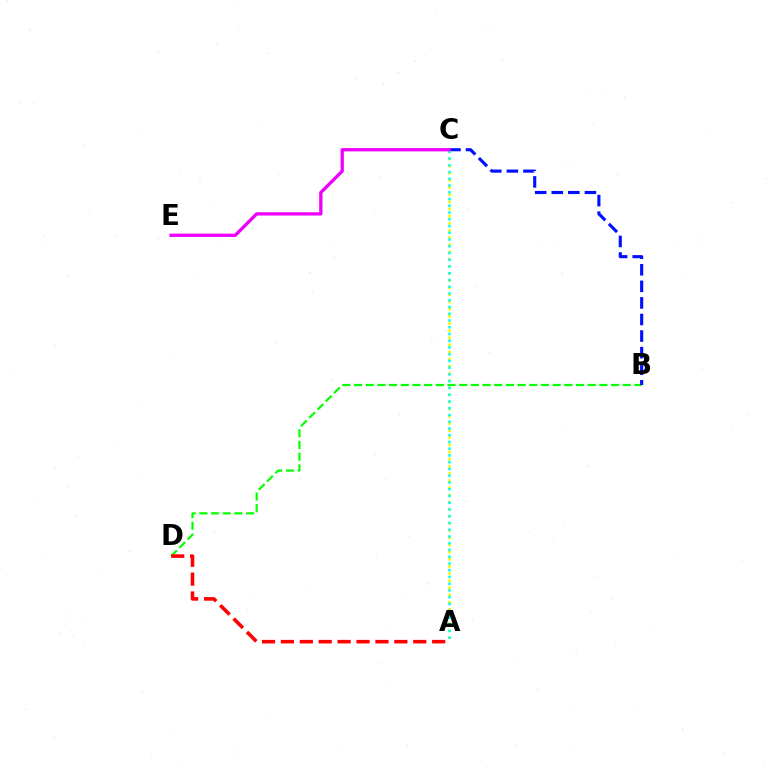{('B', 'D'): [{'color': '#08ff00', 'line_style': 'dashed', 'thickness': 1.59}], ('A', 'D'): [{'color': '#ff0000', 'line_style': 'dashed', 'thickness': 2.57}], ('B', 'C'): [{'color': '#0010ff', 'line_style': 'dashed', 'thickness': 2.25}], ('A', 'C'): [{'color': '#fcf500', 'line_style': 'dotted', 'thickness': 1.94}, {'color': '#00fff6', 'line_style': 'dotted', 'thickness': 1.83}], ('C', 'E'): [{'color': '#ee00ff', 'line_style': 'solid', 'thickness': 2.37}]}